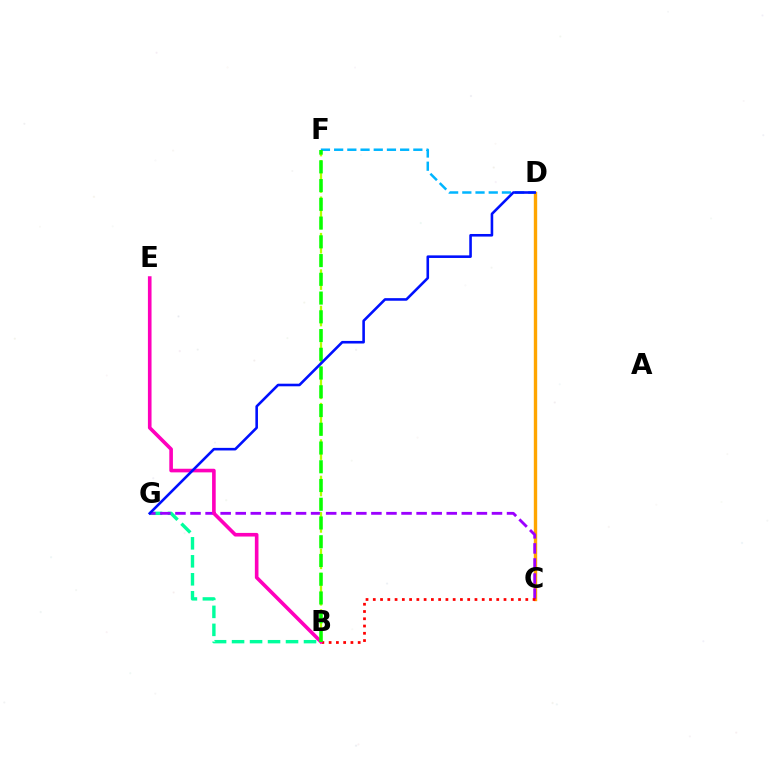{('B', 'G'): [{'color': '#00ff9d', 'line_style': 'dashed', 'thickness': 2.44}], ('C', 'D'): [{'color': '#ffa500', 'line_style': 'solid', 'thickness': 2.43}], ('C', 'G'): [{'color': '#9b00ff', 'line_style': 'dashed', 'thickness': 2.05}], ('B', 'C'): [{'color': '#ff0000', 'line_style': 'dotted', 'thickness': 1.97}], ('B', 'F'): [{'color': '#b3ff00', 'line_style': 'dashed', 'thickness': 1.65}, {'color': '#08ff00', 'line_style': 'dashed', 'thickness': 2.55}], ('D', 'F'): [{'color': '#00b5ff', 'line_style': 'dashed', 'thickness': 1.79}], ('B', 'E'): [{'color': '#ff00bd', 'line_style': 'solid', 'thickness': 2.61}], ('D', 'G'): [{'color': '#0010ff', 'line_style': 'solid', 'thickness': 1.87}]}